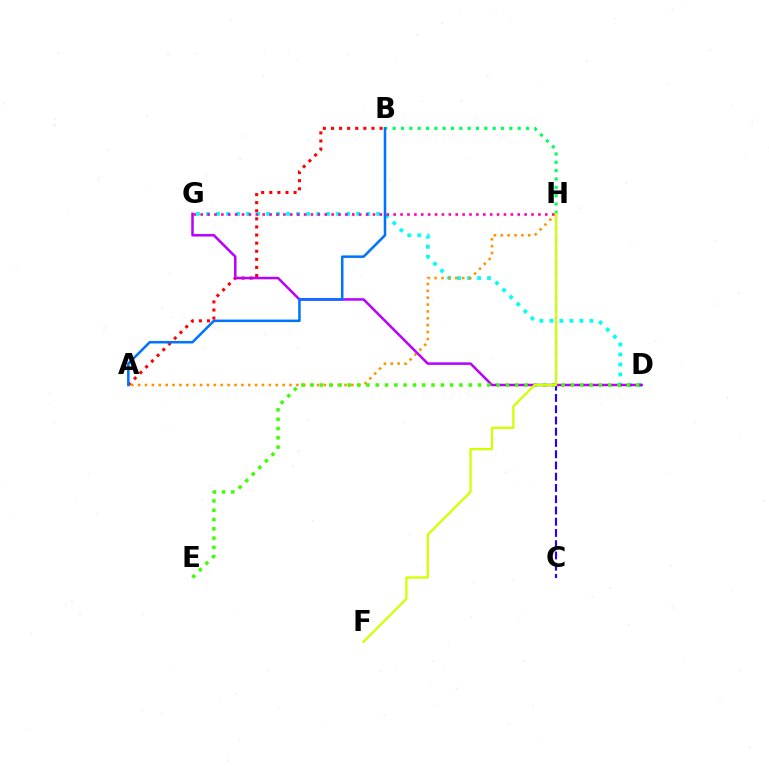{('B', 'H'): [{'color': '#00ff5c', 'line_style': 'dotted', 'thickness': 2.27}], ('A', 'B'): [{'color': '#ff0000', 'line_style': 'dotted', 'thickness': 2.2}, {'color': '#0074ff', 'line_style': 'solid', 'thickness': 1.83}], ('D', 'G'): [{'color': '#00fff6', 'line_style': 'dotted', 'thickness': 2.72}, {'color': '#b900ff', 'line_style': 'solid', 'thickness': 1.81}], ('G', 'H'): [{'color': '#ff00ac', 'line_style': 'dotted', 'thickness': 1.87}], ('A', 'H'): [{'color': '#ff9400', 'line_style': 'dotted', 'thickness': 1.87}], ('C', 'H'): [{'color': '#2500ff', 'line_style': 'dashed', 'thickness': 1.53}], ('D', 'E'): [{'color': '#3dff00', 'line_style': 'dotted', 'thickness': 2.53}], ('F', 'H'): [{'color': '#d1ff00', 'line_style': 'solid', 'thickness': 1.63}]}